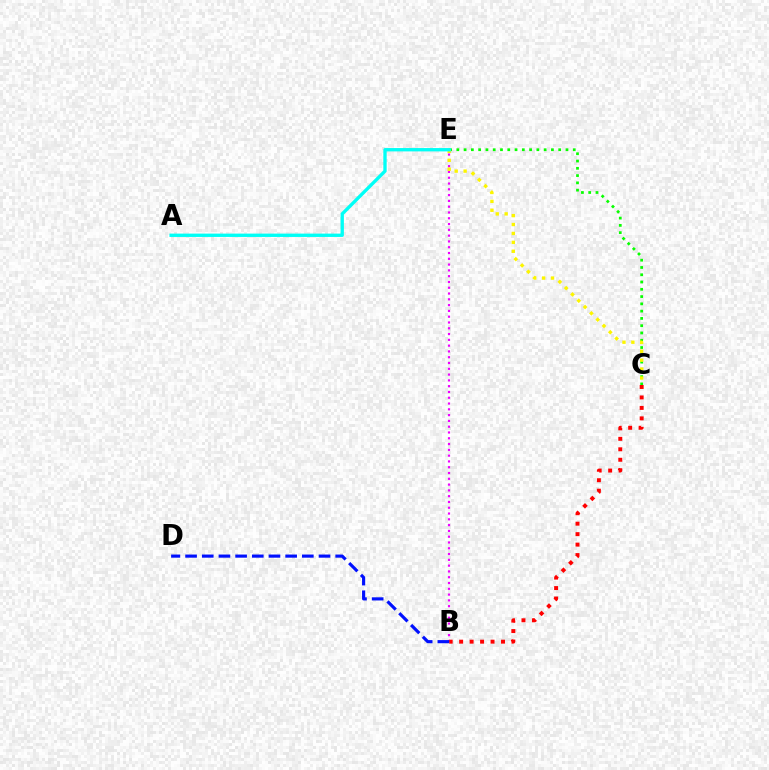{('B', 'E'): [{'color': '#ee00ff', 'line_style': 'dotted', 'thickness': 1.57}], ('C', 'E'): [{'color': '#08ff00', 'line_style': 'dotted', 'thickness': 1.98}, {'color': '#fcf500', 'line_style': 'dotted', 'thickness': 2.42}], ('A', 'E'): [{'color': '#00fff6', 'line_style': 'solid', 'thickness': 2.41}], ('B', 'C'): [{'color': '#ff0000', 'line_style': 'dotted', 'thickness': 2.84}], ('B', 'D'): [{'color': '#0010ff', 'line_style': 'dashed', 'thickness': 2.27}]}